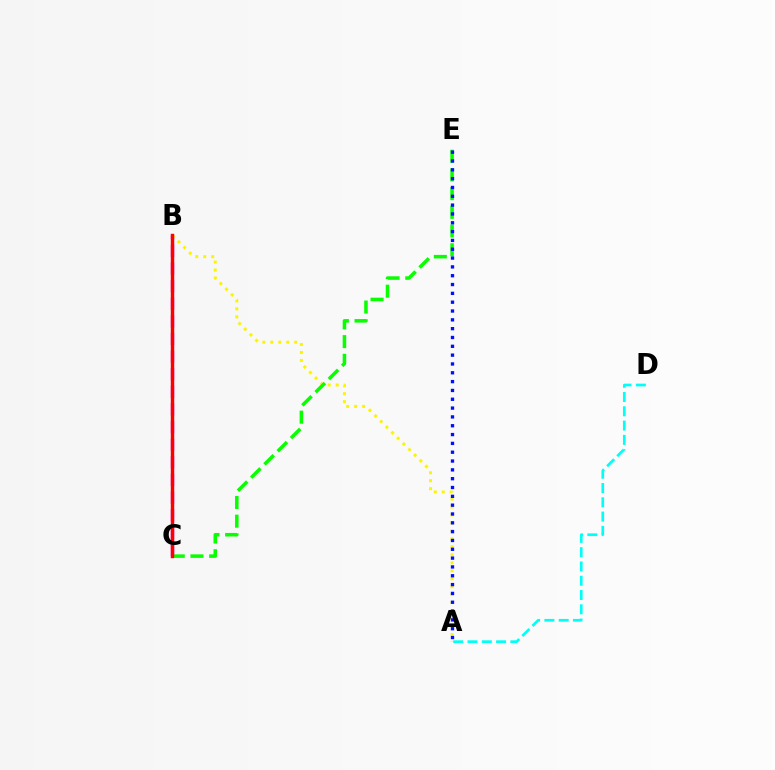{('B', 'C'): [{'color': '#ee00ff', 'line_style': 'dashed', 'thickness': 2.39}, {'color': '#ff0000', 'line_style': 'solid', 'thickness': 2.47}], ('A', 'B'): [{'color': '#fcf500', 'line_style': 'dotted', 'thickness': 2.16}], ('C', 'E'): [{'color': '#08ff00', 'line_style': 'dashed', 'thickness': 2.54}], ('A', 'D'): [{'color': '#00fff6', 'line_style': 'dashed', 'thickness': 1.94}], ('A', 'E'): [{'color': '#0010ff', 'line_style': 'dotted', 'thickness': 2.4}]}